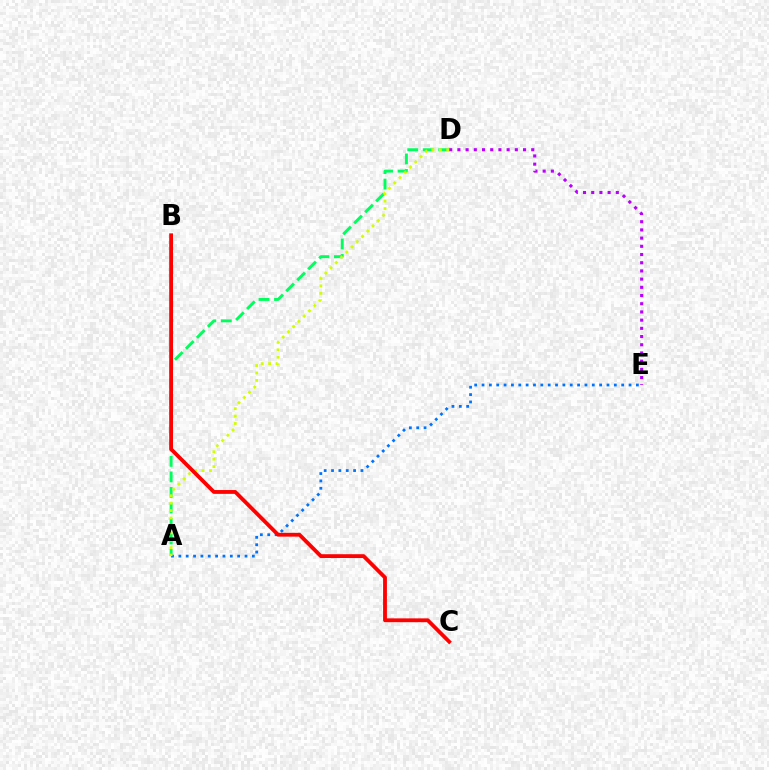{('A', 'D'): [{'color': '#00ff5c', 'line_style': 'dashed', 'thickness': 2.11}, {'color': '#d1ff00', 'line_style': 'dotted', 'thickness': 2.02}], ('A', 'E'): [{'color': '#0074ff', 'line_style': 'dotted', 'thickness': 2.0}], ('D', 'E'): [{'color': '#b900ff', 'line_style': 'dotted', 'thickness': 2.23}], ('B', 'C'): [{'color': '#ff0000', 'line_style': 'solid', 'thickness': 2.75}]}